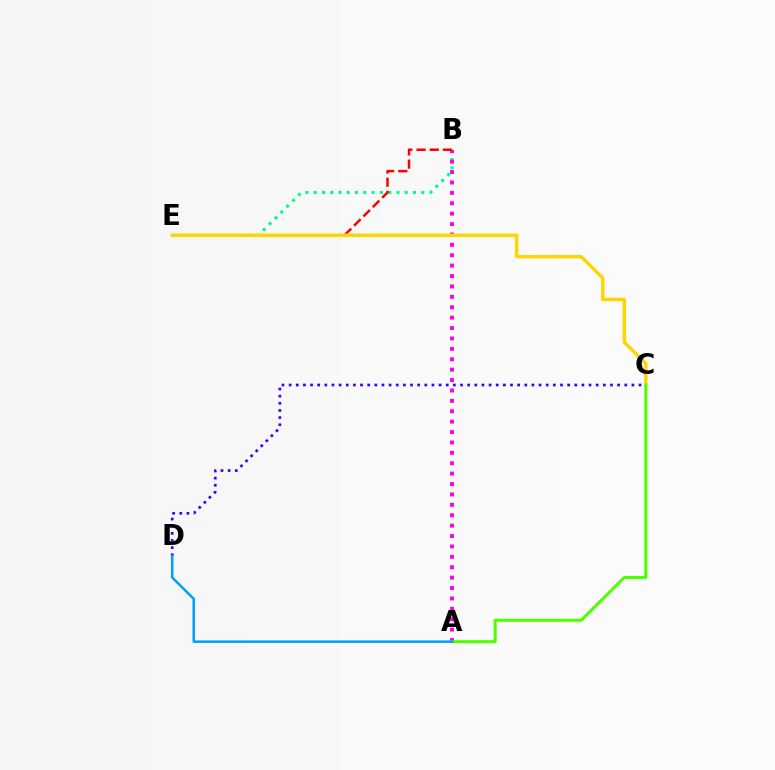{('B', 'E'): [{'color': '#00ff86', 'line_style': 'dotted', 'thickness': 2.25}, {'color': '#ff0000', 'line_style': 'dashed', 'thickness': 1.79}], ('A', 'B'): [{'color': '#ff00ed', 'line_style': 'dotted', 'thickness': 2.83}], ('C', 'D'): [{'color': '#3700ff', 'line_style': 'dotted', 'thickness': 1.94}], ('C', 'E'): [{'color': '#ffd500', 'line_style': 'solid', 'thickness': 2.48}], ('A', 'C'): [{'color': '#4fff00', 'line_style': 'solid', 'thickness': 2.19}], ('A', 'D'): [{'color': '#009eff', 'line_style': 'solid', 'thickness': 1.79}]}